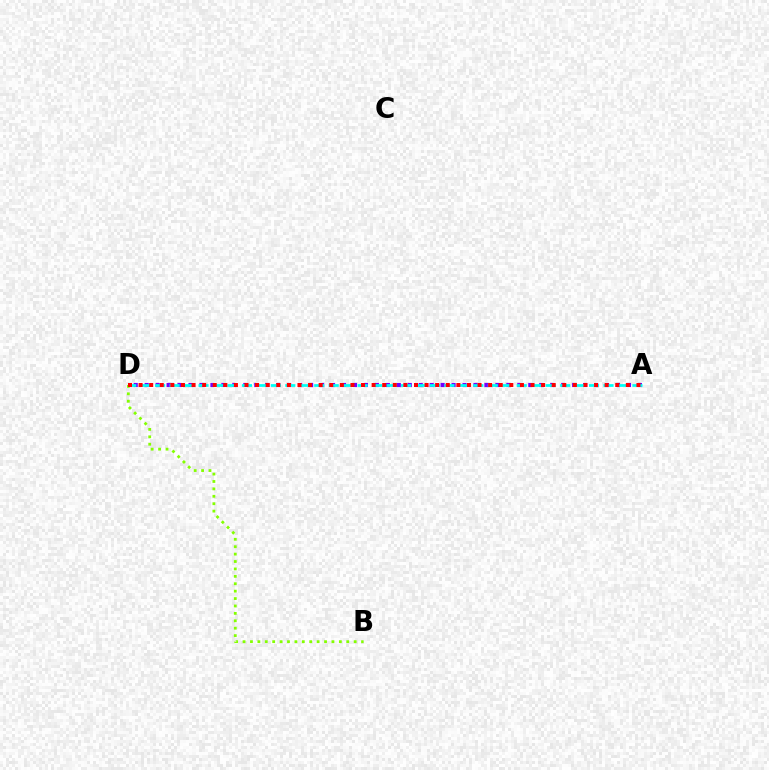{('A', 'D'): [{'color': '#7200ff', 'line_style': 'dotted', 'thickness': 2.98}, {'color': '#00fff6', 'line_style': 'dashed', 'thickness': 1.96}, {'color': '#ff0000', 'line_style': 'dotted', 'thickness': 2.88}], ('B', 'D'): [{'color': '#84ff00', 'line_style': 'dotted', 'thickness': 2.01}]}